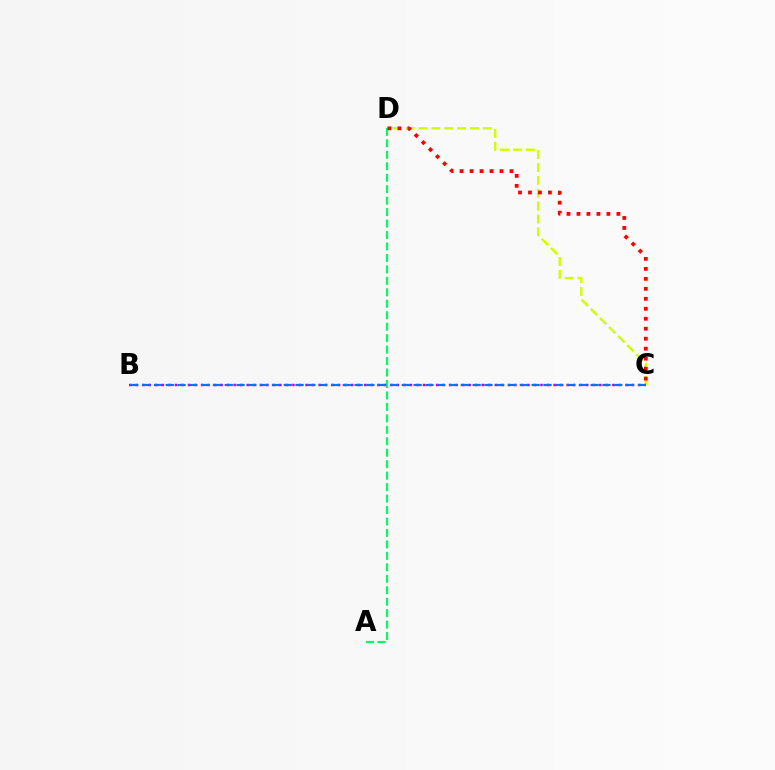{('C', 'D'): [{'color': '#d1ff00', 'line_style': 'dashed', 'thickness': 1.75}, {'color': '#ff0000', 'line_style': 'dotted', 'thickness': 2.71}], ('A', 'D'): [{'color': '#00ff5c', 'line_style': 'dashed', 'thickness': 1.56}], ('B', 'C'): [{'color': '#b900ff', 'line_style': 'dotted', 'thickness': 1.77}, {'color': '#0074ff', 'line_style': 'dashed', 'thickness': 1.6}]}